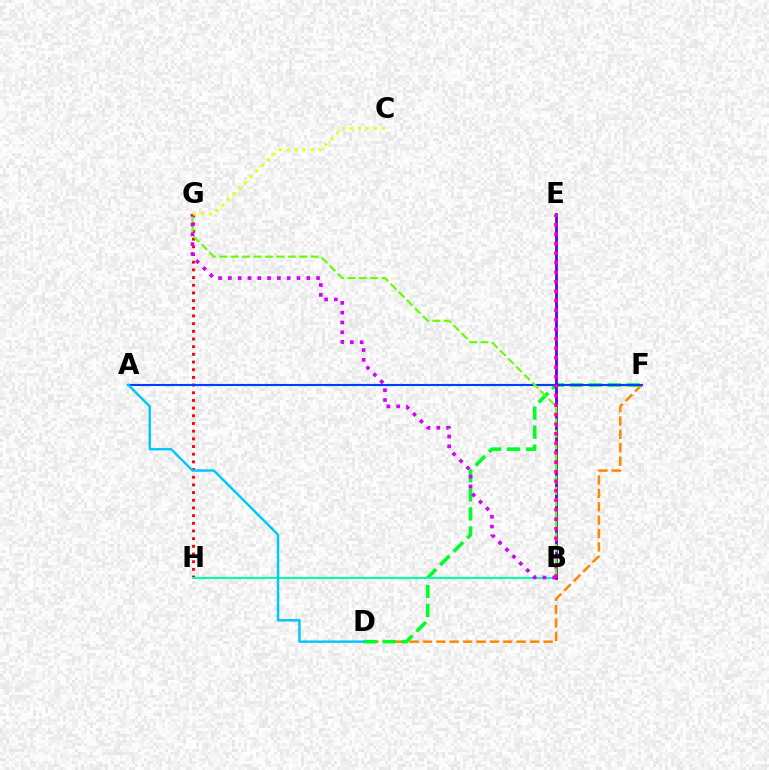{('D', 'F'): [{'color': '#ff8800', 'line_style': 'dashed', 'thickness': 1.82}, {'color': '#00ff27', 'line_style': 'dashed', 'thickness': 2.59}], ('G', 'H'): [{'color': '#ff0000', 'line_style': 'dotted', 'thickness': 2.09}], ('B', 'H'): [{'color': '#00ffaf', 'line_style': 'solid', 'thickness': 1.51}], ('A', 'F'): [{'color': '#003fff', 'line_style': 'solid', 'thickness': 1.52}], ('B', 'E'): [{'color': '#4f00ff', 'line_style': 'solid', 'thickness': 2.0}, {'color': '#ff00a0', 'line_style': 'dotted', 'thickness': 2.58}], ('B', 'G'): [{'color': '#66ff00', 'line_style': 'dashed', 'thickness': 1.55}, {'color': '#d600ff', 'line_style': 'dotted', 'thickness': 2.66}], ('A', 'D'): [{'color': '#00c7ff', 'line_style': 'solid', 'thickness': 1.76}], ('C', 'G'): [{'color': '#eeff00', 'line_style': 'dotted', 'thickness': 2.18}]}